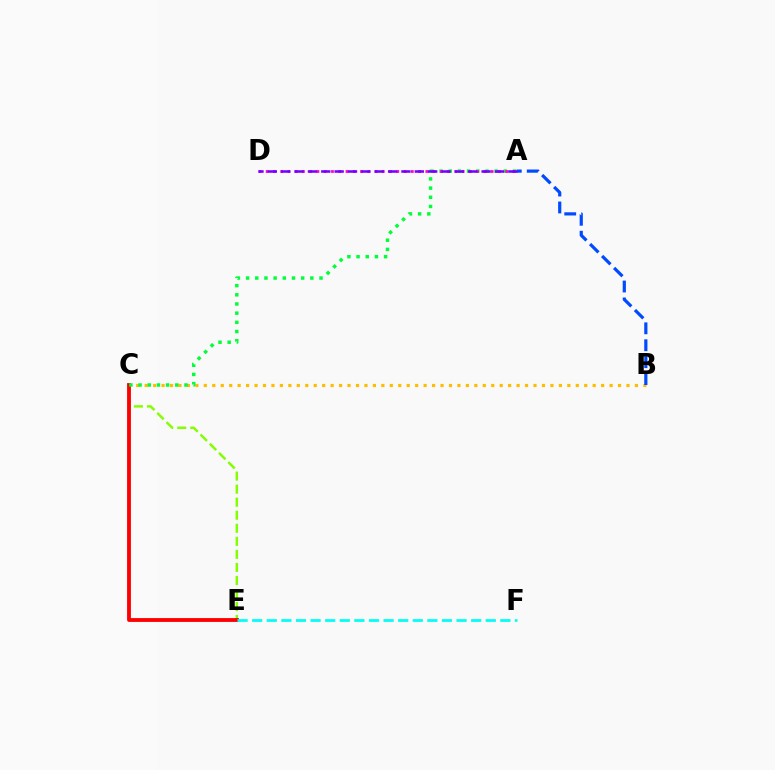{('B', 'C'): [{'color': '#ffbd00', 'line_style': 'dotted', 'thickness': 2.3}], ('C', 'E'): [{'color': '#84ff00', 'line_style': 'dashed', 'thickness': 1.77}, {'color': '#ff0000', 'line_style': 'solid', 'thickness': 2.76}], ('A', 'B'): [{'color': '#004bff', 'line_style': 'dashed', 'thickness': 2.3}], ('A', 'C'): [{'color': '#00ff39', 'line_style': 'dotted', 'thickness': 2.49}], ('A', 'D'): [{'color': '#ff00cf', 'line_style': 'dotted', 'thickness': 1.97}, {'color': '#7200ff', 'line_style': 'dashed', 'thickness': 1.82}], ('E', 'F'): [{'color': '#00fff6', 'line_style': 'dashed', 'thickness': 1.98}]}